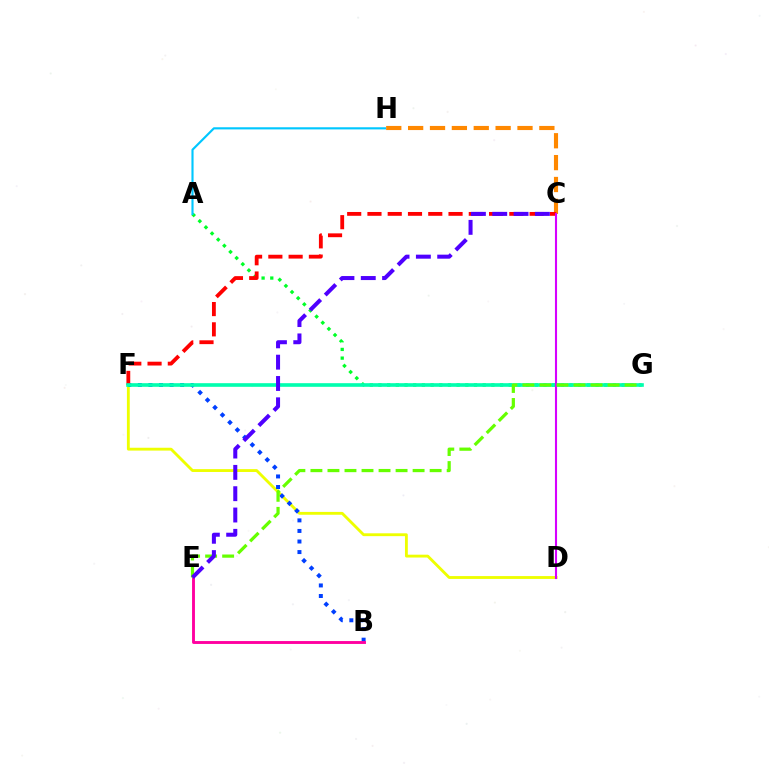{('D', 'F'): [{'color': '#eeff00', 'line_style': 'solid', 'thickness': 2.05}], ('B', 'F'): [{'color': '#003fff', 'line_style': 'dotted', 'thickness': 2.87}], ('C', 'H'): [{'color': '#ff8800', 'line_style': 'dashed', 'thickness': 2.97}], ('A', 'G'): [{'color': '#00ff27', 'line_style': 'dotted', 'thickness': 2.36}], ('C', 'F'): [{'color': '#ff0000', 'line_style': 'dashed', 'thickness': 2.75}], ('A', 'H'): [{'color': '#00c7ff', 'line_style': 'solid', 'thickness': 1.54}], ('F', 'G'): [{'color': '#00ffaf', 'line_style': 'solid', 'thickness': 2.61}], ('C', 'D'): [{'color': '#d600ff', 'line_style': 'solid', 'thickness': 1.51}], ('B', 'E'): [{'color': '#ff00a0', 'line_style': 'solid', 'thickness': 2.07}], ('E', 'G'): [{'color': '#66ff00', 'line_style': 'dashed', 'thickness': 2.31}], ('C', 'E'): [{'color': '#4f00ff', 'line_style': 'dashed', 'thickness': 2.9}]}